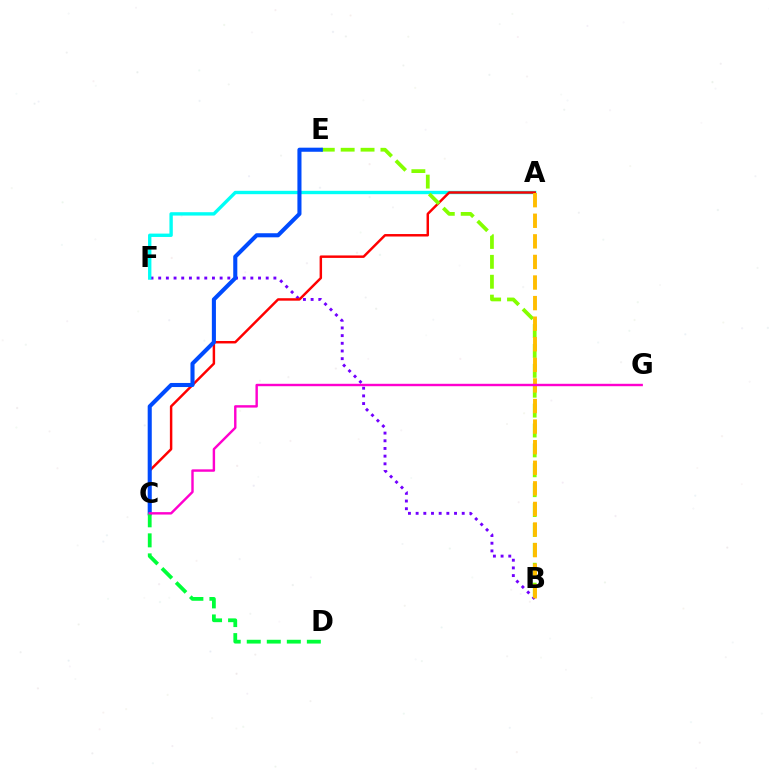{('B', 'F'): [{'color': '#7200ff', 'line_style': 'dotted', 'thickness': 2.09}], ('A', 'F'): [{'color': '#00fff6', 'line_style': 'solid', 'thickness': 2.43}], ('A', 'C'): [{'color': '#ff0000', 'line_style': 'solid', 'thickness': 1.77}], ('B', 'E'): [{'color': '#84ff00', 'line_style': 'dashed', 'thickness': 2.7}], ('C', 'E'): [{'color': '#004bff', 'line_style': 'solid', 'thickness': 2.94}], ('A', 'B'): [{'color': '#ffbd00', 'line_style': 'dashed', 'thickness': 2.8}], ('C', 'D'): [{'color': '#00ff39', 'line_style': 'dashed', 'thickness': 2.72}], ('C', 'G'): [{'color': '#ff00cf', 'line_style': 'solid', 'thickness': 1.74}]}